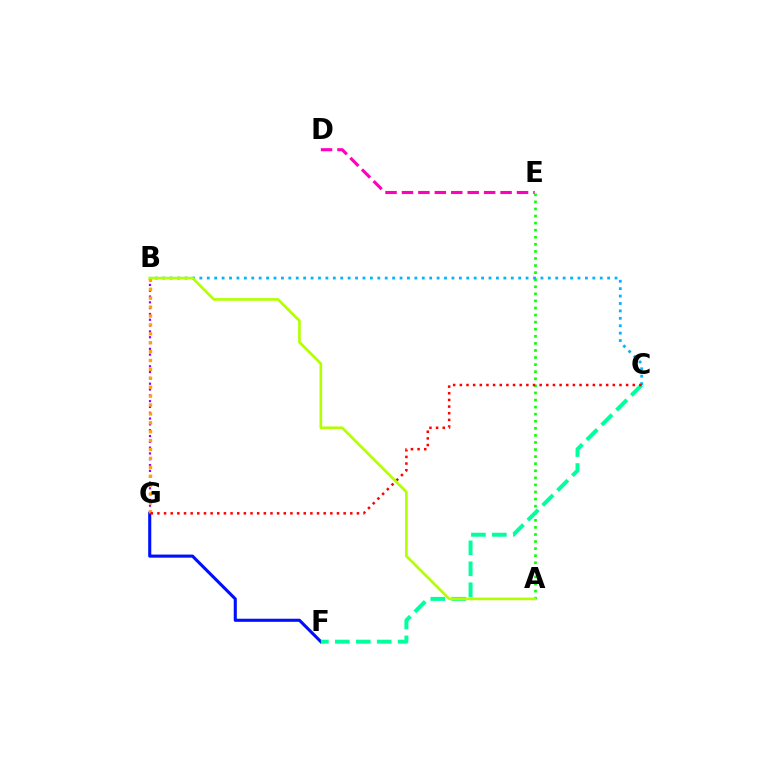{('F', 'G'): [{'color': '#0010ff', 'line_style': 'solid', 'thickness': 2.23}], ('D', 'E'): [{'color': '#ff00bd', 'line_style': 'dashed', 'thickness': 2.23}], ('A', 'E'): [{'color': '#08ff00', 'line_style': 'dotted', 'thickness': 1.92}], ('B', 'G'): [{'color': '#9b00ff', 'line_style': 'dotted', 'thickness': 1.58}, {'color': '#ffa500', 'line_style': 'dotted', 'thickness': 2.42}], ('B', 'C'): [{'color': '#00b5ff', 'line_style': 'dotted', 'thickness': 2.01}], ('C', 'F'): [{'color': '#00ff9d', 'line_style': 'dashed', 'thickness': 2.85}], ('C', 'G'): [{'color': '#ff0000', 'line_style': 'dotted', 'thickness': 1.81}], ('A', 'B'): [{'color': '#b3ff00', 'line_style': 'solid', 'thickness': 1.91}]}